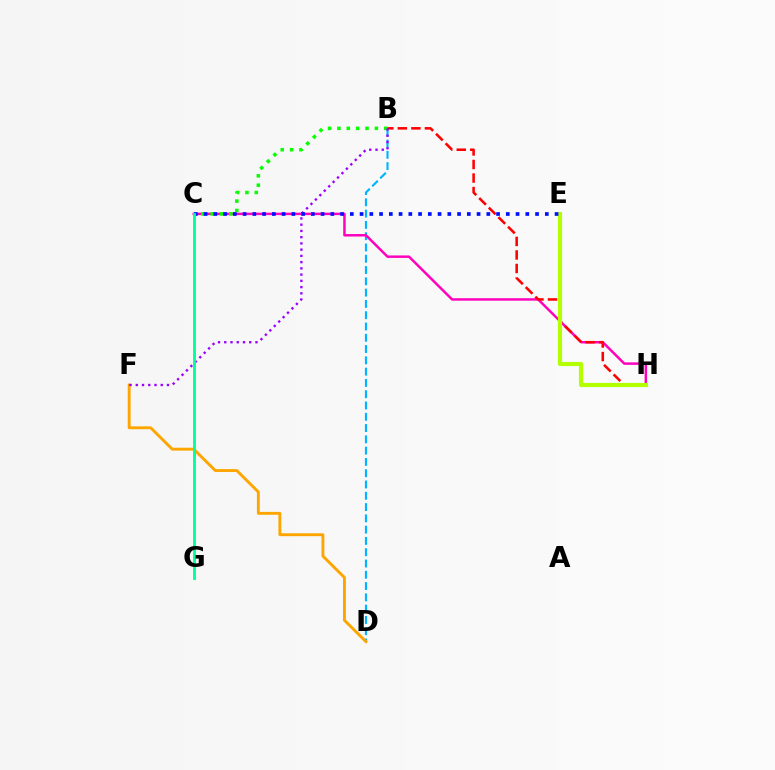{('B', 'D'): [{'color': '#00b5ff', 'line_style': 'dashed', 'thickness': 1.53}], ('C', 'H'): [{'color': '#ff00bd', 'line_style': 'solid', 'thickness': 1.78}], ('D', 'F'): [{'color': '#ffa500', 'line_style': 'solid', 'thickness': 2.07}], ('B', 'H'): [{'color': '#ff0000', 'line_style': 'dashed', 'thickness': 1.84}], ('B', 'C'): [{'color': '#08ff00', 'line_style': 'dotted', 'thickness': 2.54}], ('E', 'H'): [{'color': '#b3ff00', 'line_style': 'solid', 'thickness': 2.98}], ('B', 'F'): [{'color': '#9b00ff', 'line_style': 'dotted', 'thickness': 1.7}], ('C', 'E'): [{'color': '#0010ff', 'line_style': 'dotted', 'thickness': 2.65}], ('C', 'G'): [{'color': '#00ff9d', 'line_style': 'solid', 'thickness': 2.06}]}